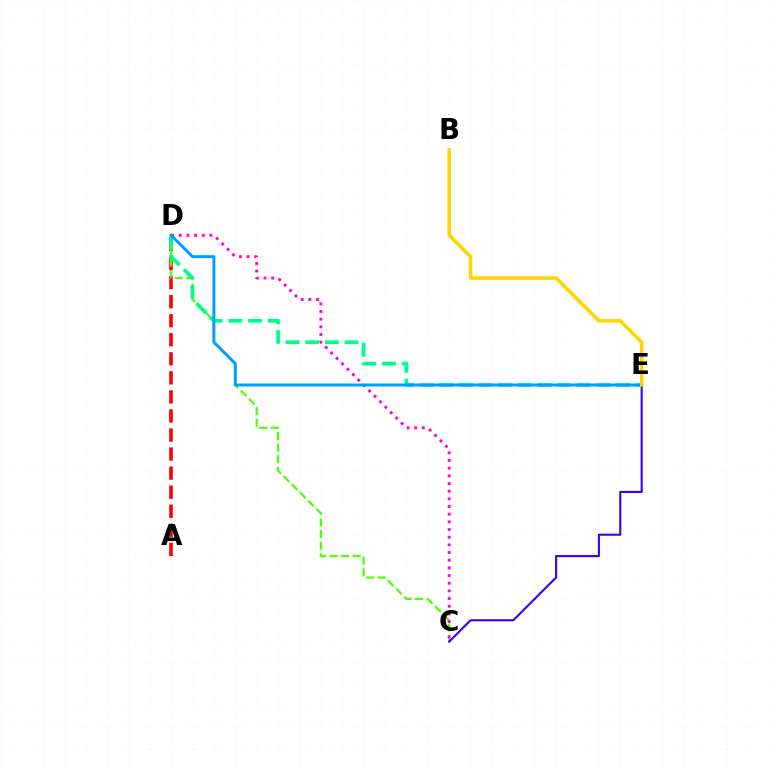{('A', 'D'): [{'color': '#ff0000', 'line_style': 'dashed', 'thickness': 2.59}], ('C', 'D'): [{'color': '#4fff00', 'line_style': 'dashed', 'thickness': 1.57}, {'color': '#ff00ed', 'line_style': 'dotted', 'thickness': 2.08}], ('D', 'E'): [{'color': '#00ff86', 'line_style': 'dashed', 'thickness': 2.67}, {'color': '#009eff', 'line_style': 'solid', 'thickness': 2.13}], ('C', 'E'): [{'color': '#3700ff', 'line_style': 'solid', 'thickness': 1.53}], ('B', 'E'): [{'color': '#ffd500', 'line_style': 'solid', 'thickness': 2.55}]}